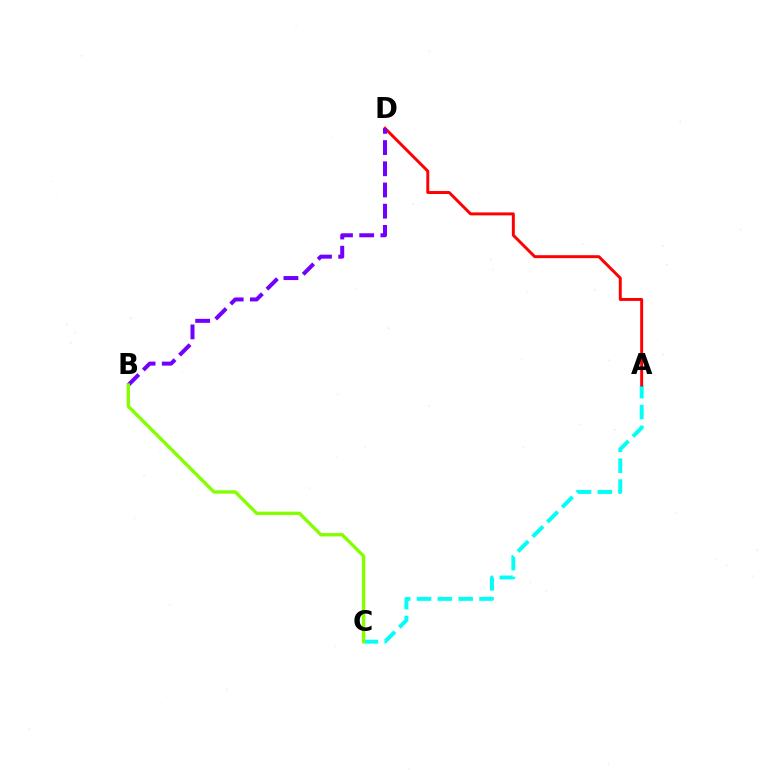{('A', 'C'): [{'color': '#00fff6', 'line_style': 'dashed', 'thickness': 2.83}], ('A', 'D'): [{'color': '#ff0000', 'line_style': 'solid', 'thickness': 2.12}], ('B', 'D'): [{'color': '#7200ff', 'line_style': 'dashed', 'thickness': 2.88}], ('B', 'C'): [{'color': '#84ff00', 'line_style': 'solid', 'thickness': 2.41}]}